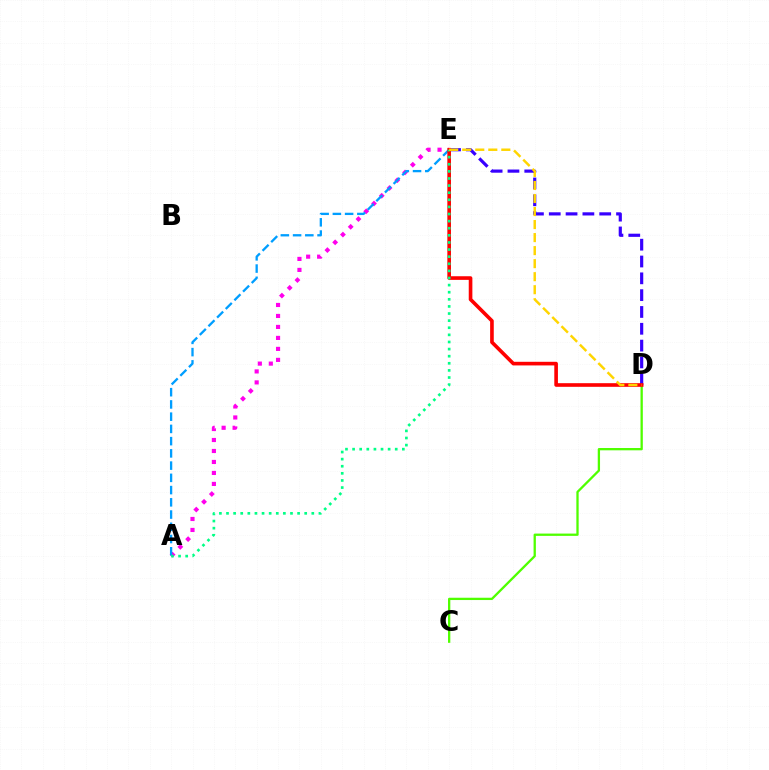{('A', 'E'): [{'color': '#ff00ed', 'line_style': 'dotted', 'thickness': 2.98}, {'color': '#009eff', 'line_style': 'dashed', 'thickness': 1.66}, {'color': '#00ff86', 'line_style': 'dotted', 'thickness': 1.93}], ('D', 'E'): [{'color': '#3700ff', 'line_style': 'dashed', 'thickness': 2.28}, {'color': '#ff0000', 'line_style': 'solid', 'thickness': 2.61}, {'color': '#ffd500', 'line_style': 'dashed', 'thickness': 1.77}], ('C', 'D'): [{'color': '#4fff00', 'line_style': 'solid', 'thickness': 1.66}]}